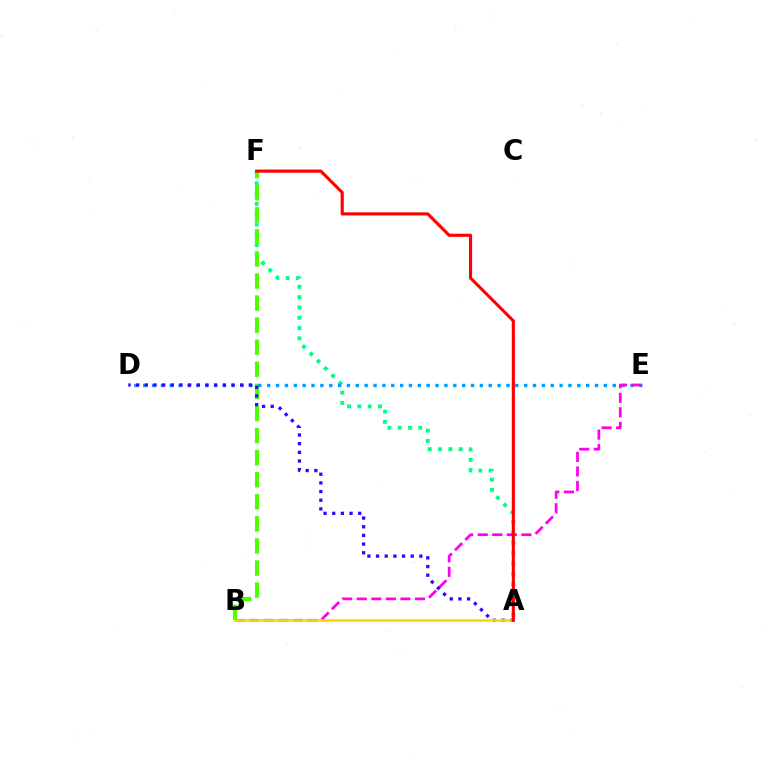{('A', 'F'): [{'color': '#00ff86', 'line_style': 'dotted', 'thickness': 2.8}, {'color': '#ff0000', 'line_style': 'solid', 'thickness': 2.24}], ('B', 'F'): [{'color': '#4fff00', 'line_style': 'dashed', 'thickness': 3.0}], ('D', 'E'): [{'color': '#009eff', 'line_style': 'dotted', 'thickness': 2.41}], ('B', 'E'): [{'color': '#ff00ed', 'line_style': 'dashed', 'thickness': 1.98}], ('A', 'D'): [{'color': '#3700ff', 'line_style': 'dotted', 'thickness': 2.35}], ('A', 'B'): [{'color': '#ffd500', 'line_style': 'solid', 'thickness': 1.88}]}